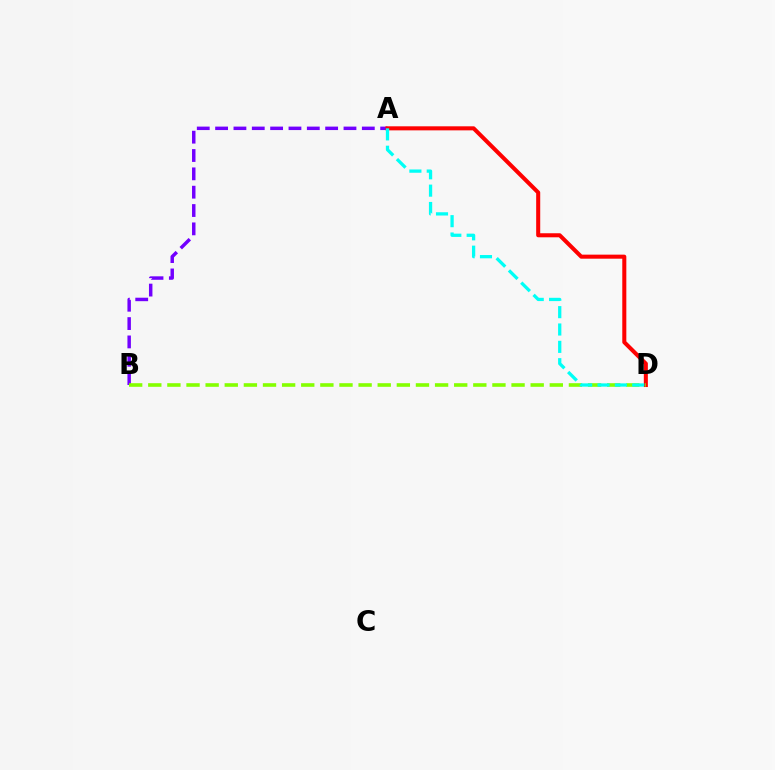{('A', 'B'): [{'color': '#7200ff', 'line_style': 'dashed', 'thickness': 2.49}], ('A', 'D'): [{'color': '#ff0000', 'line_style': 'solid', 'thickness': 2.91}, {'color': '#00fff6', 'line_style': 'dashed', 'thickness': 2.36}], ('B', 'D'): [{'color': '#84ff00', 'line_style': 'dashed', 'thickness': 2.6}]}